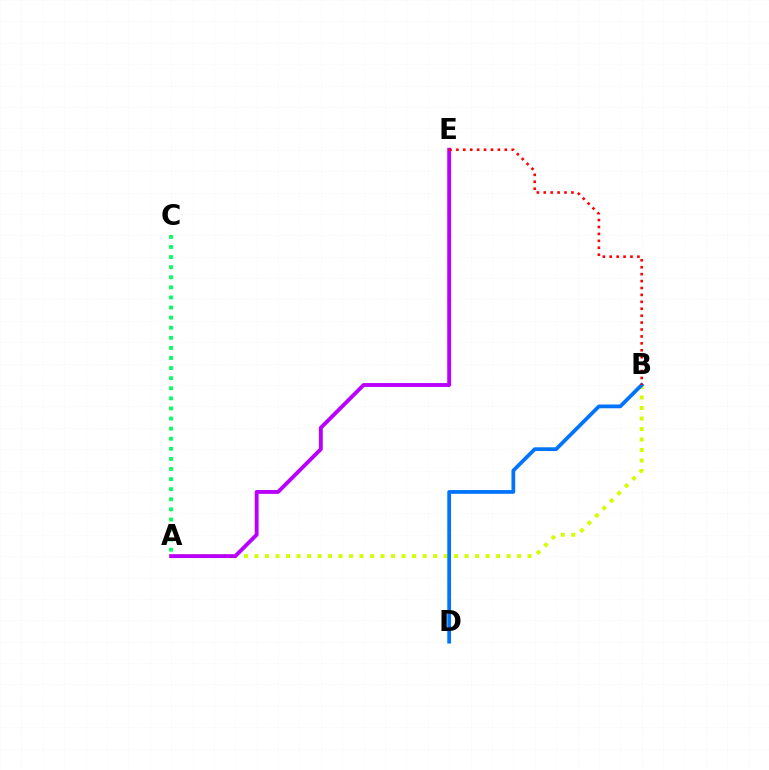{('A', 'C'): [{'color': '#00ff5c', 'line_style': 'dotted', 'thickness': 2.74}], ('A', 'B'): [{'color': '#d1ff00', 'line_style': 'dotted', 'thickness': 2.85}], ('A', 'E'): [{'color': '#b900ff', 'line_style': 'solid', 'thickness': 2.78}], ('B', 'D'): [{'color': '#0074ff', 'line_style': 'solid', 'thickness': 2.7}], ('B', 'E'): [{'color': '#ff0000', 'line_style': 'dotted', 'thickness': 1.88}]}